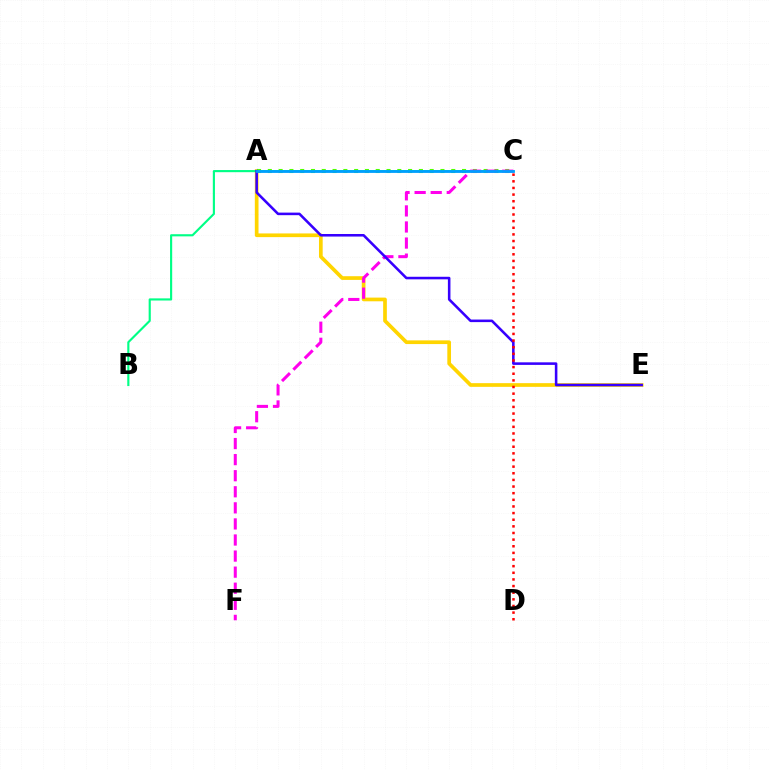{('A', 'E'): [{'color': '#ffd500', 'line_style': 'solid', 'thickness': 2.66}, {'color': '#3700ff', 'line_style': 'solid', 'thickness': 1.85}], ('A', 'C'): [{'color': '#4fff00', 'line_style': 'dotted', 'thickness': 2.93}, {'color': '#009eff', 'line_style': 'solid', 'thickness': 2.0}], ('B', 'C'): [{'color': '#00ff86', 'line_style': 'solid', 'thickness': 1.54}], ('C', 'F'): [{'color': '#ff00ed', 'line_style': 'dashed', 'thickness': 2.18}], ('C', 'D'): [{'color': '#ff0000', 'line_style': 'dotted', 'thickness': 1.8}]}